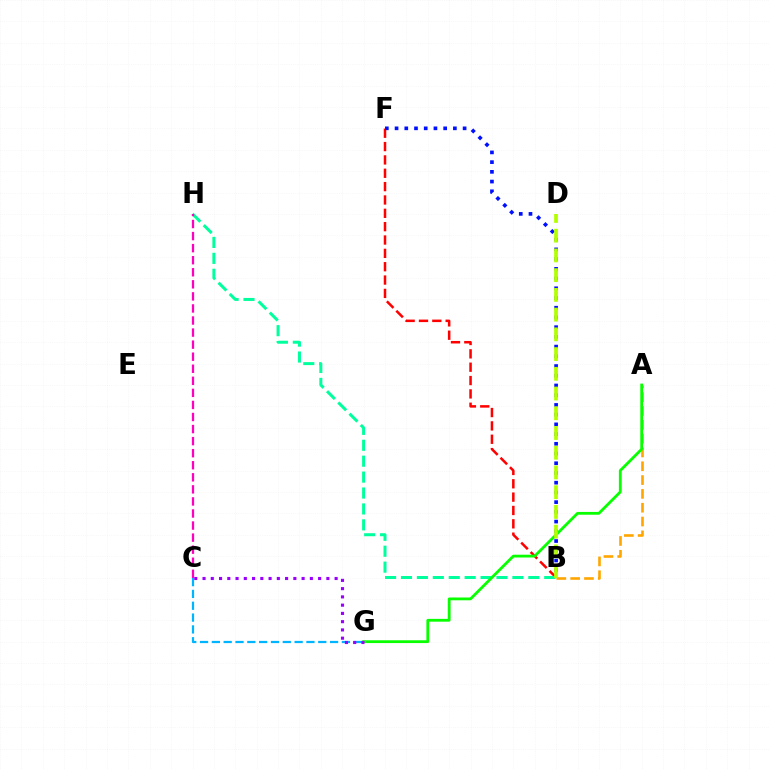{('B', 'F'): [{'color': '#ff0000', 'line_style': 'dashed', 'thickness': 1.81}, {'color': '#0010ff', 'line_style': 'dotted', 'thickness': 2.64}], ('A', 'B'): [{'color': '#ffa500', 'line_style': 'dashed', 'thickness': 1.88}], ('B', 'H'): [{'color': '#00ff9d', 'line_style': 'dashed', 'thickness': 2.16}], ('C', 'G'): [{'color': '#00b5ff', 'line_style': 'dashed', 'thickness': 1.61}, {'color': '#9b00ff', 'line_style': 'dotted', 'thickness': 2.24}], ('A', 'G'): [{'color': '#08ff00', 'line_style': 'solid', 'thickness': 2.01}], ('B', 'D'): [{'color': '#b3ff00', 'line_style': 'dashed', 'thickness': 2.68}], ('C', 'H'): [{'color': '#ff00bd', 'line_style': 'dashed', 'thickness': 1.64}]}